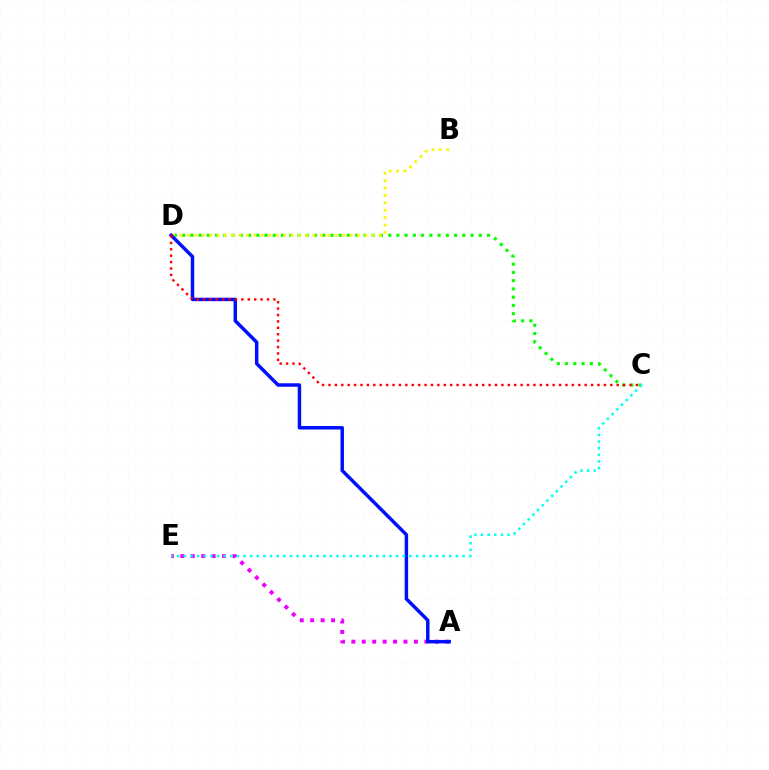{('C', 'D'): [{'color': '#08ff00', 'line_style': 'dotted', 'thickness': 2.24}, {'color': '#ff0000', 'line_style': 'dotted', 'thickness': 1.74}], ('A', 'E'): [{'color': '#ee00ff', 'line_style': 'dotted', 'thickness': 2.83}], ('B', 'D'): [{'color': '#fcf500', 'line_style': 'dotted', 'thickness': 2.01}], ('A', 'D'): [{'color': '#0010ff', 'line_style': 'solid', 'thickness': 2.5}], ('C', 'E'): [{'color': '#00fff6', 'line_style': 'dotted', 'thickness': 1.8}]}